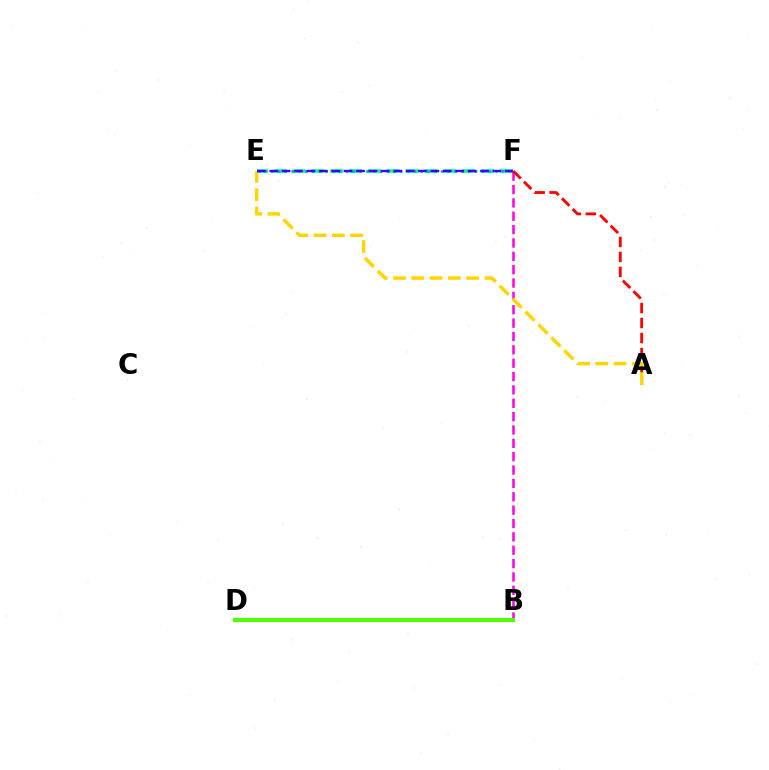{('E', 'F'): [{'color': '#00ff86', 'line_style': 'dashed', 'thickness': 2.56}, {'color': '#009eff', 'line_style': 'dotted', 'thickness': 1.84}, {'color': '#3700ff', 'line_style': 'dashed', 'thickness': 1.68}], ('B', 'F'): [{'color': '#ff00ed', 'line_style': 'dashed', 'thickness': 1.81}], ('A', 'F'): [{'color': '#ff0000', 'line_style': 'dashed', 'thickness': 2.04}], ('A', 'E'): [{'color': '#ffd500', 'line_style': 'dashed', 'thickness': 2.48}], ('B', 'D'): [{'color': '#4fff00', 'line_style': 'solid', 'thickness': 2.96}]}